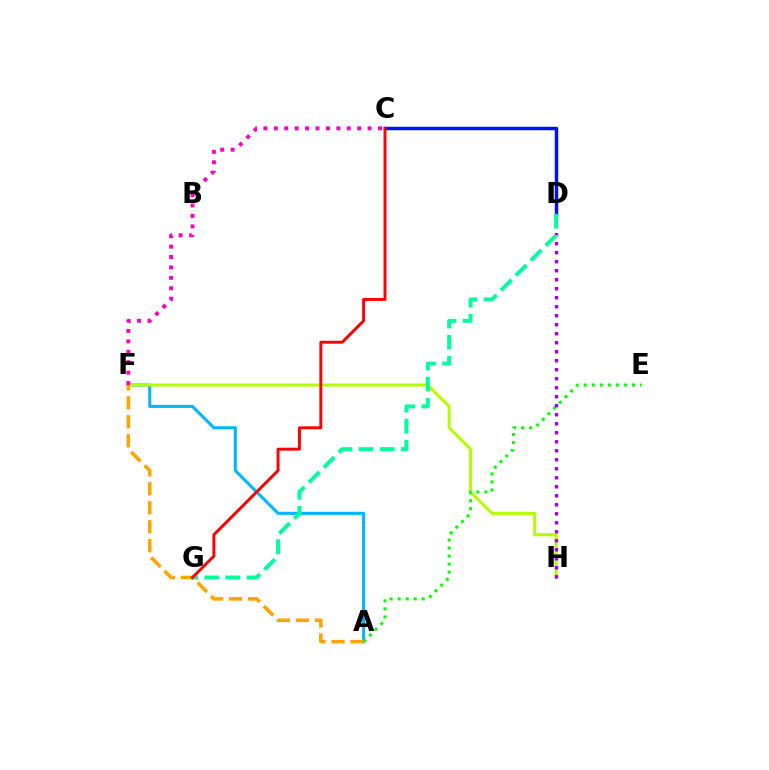{('C', 'D'): [{'color': '#0010ff', 'line_style': 'solid', 'thickness': 2.5}], ('A', 'F'): [{'color': '#00b5ff', 'line_style': 'solid', 'thickness': 2.19}, {'color': '#ffa500', 'line_style': 'dashed', 'thickness': 2.58}], ('F', 'H'): [{'color': '#b3ff00', 'line_style': 'solid', 'thickness': 2.2}], ('A', 'E'): [{'color': '#08ff00', 'line_style': 'dotted', 'thickness': 2.18}], ('C', 'F'): [{'color': '#ff00bd', 'line_style': 'dotted', 'thickness': 2.83}], ('D', 'H'): [{'color': '#9b00ff', 'line_style': 'dotted', 'thickness': 2.45}], ('D', 'G'): [{'color': '#00ff9d', 'line_style': 'dashed', 'thickness': 2.87}], ('C', 'G'): [{'color': '#ff0000', 'line_style': 'solid', 'thickness': 2.11}]}